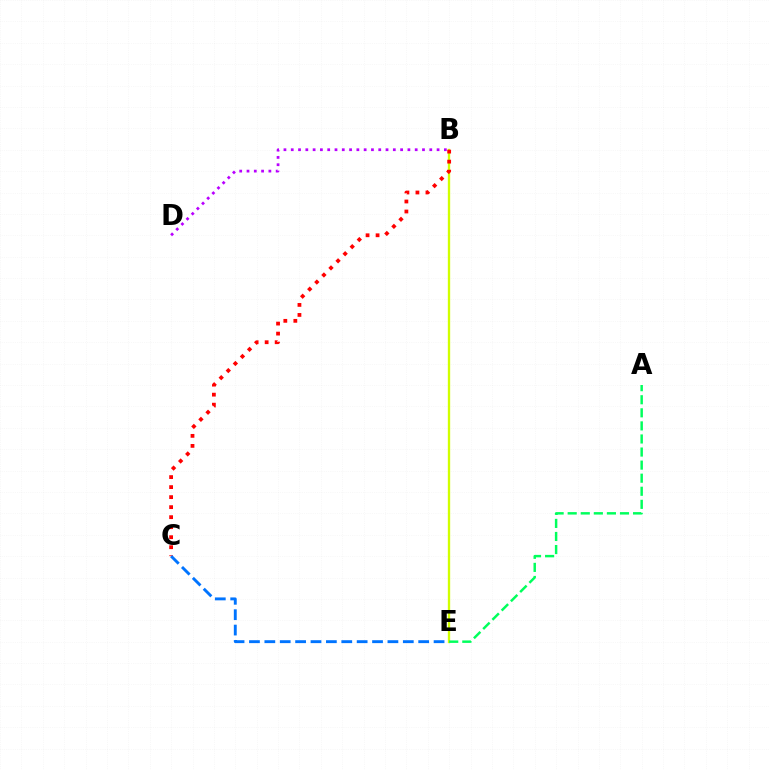{('B', 'D'): [{'color': '#b900ff', 'line_style': 'dotted', 'thickness': 1.98}], ('B', 'E'): [{'color': '#d1ff00', 'line_style': 'solid', 'thickness': 1.69}], ('B', 'C'): [{'color': '#ff0000', 'line_style': 'dotted', 'thickness': 2.72}], ('A', 'E'): [{'color': '#00ff5c', 'line_style': 'dashed', 'thickness': 1.78}], ('C', 'E'): [{'color': '#0074ff', 'line_style': 'dashed', 'thickness': 2.09}]}